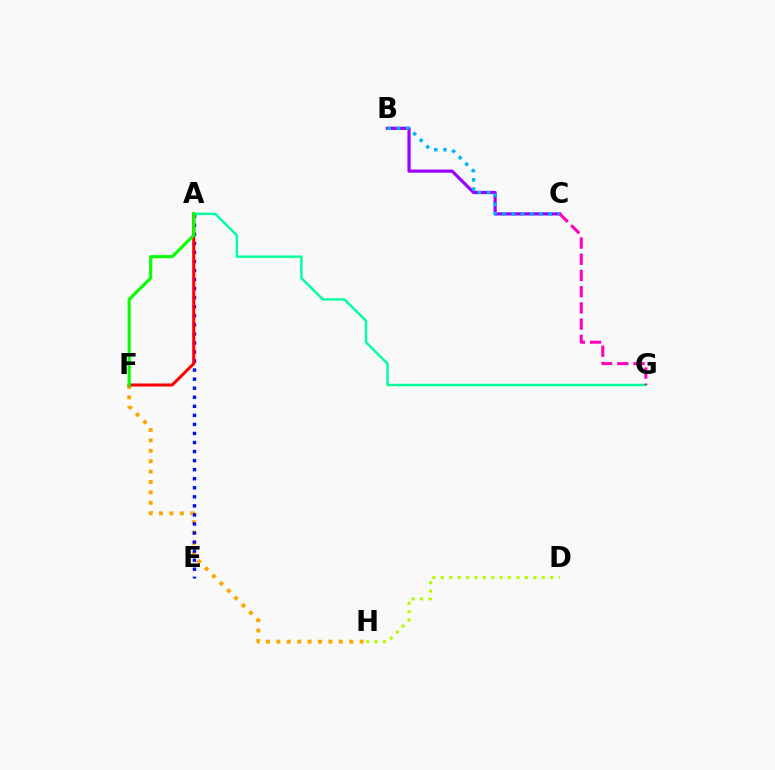{('F', 'H'): [{'color': '#ffa500', 'line_style': 'dotted', 'thickness': 2.83}], ('A', 'E'): [{'color': '#0010ff', 'line_style': 'dotted', 'thickness': 2.46}], ('A', 'F'): [{'color': '#ff0000', 'line_style': 'solid', 'thickness': 2.2}, {'color': '#08ff00', 'line_style': 'solid', 'thickness': 2.25}], ('B', 'C'): [{'color': '#9b00ff', 'line_style': 'solid', 'thickness': 2.3}, {'color': '#00b5ff', 'line_style': 'dotted', 'thickness': 2.51}], ('A', 'G'): [{'color': '#00ff9d', 'line_style': 'solid', 'thickness': 1.76}], ('C', 'G'): [{'color': '#ff00bd', 'line_style': 'dashed', 'thickness': 2.2}], ('D', 'H'): [{'color': '#b3ff00', 'line_style': 'dotted', 'thickness': 2.29}]}